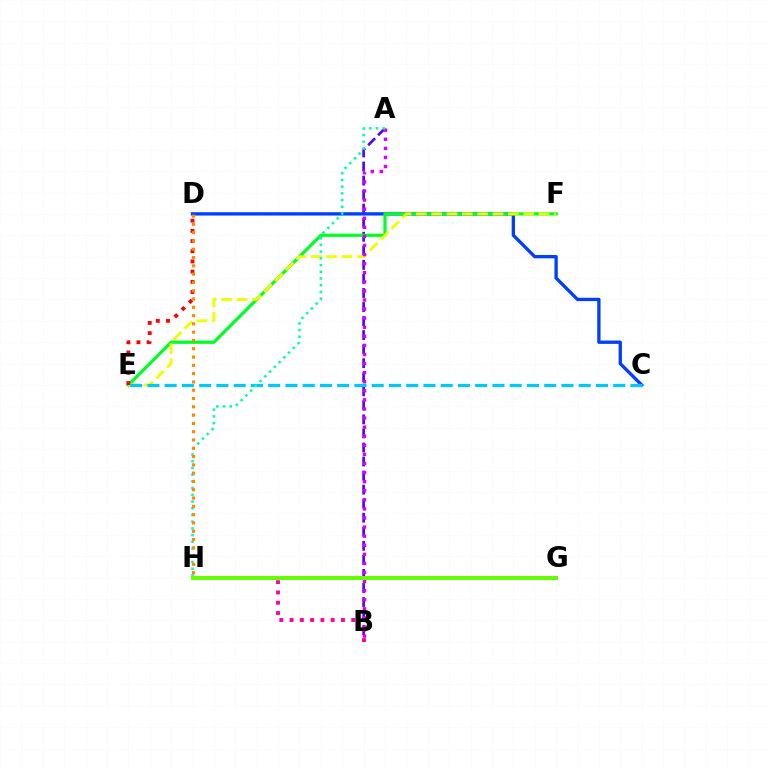{('A', 'B'): [{'color': '#4f00ff', 'line_style': 'dashed', 'thickness': 1.91}, {'color': '#d600ff', 'line_style': 'dotted', 'thickness': 2.47}], ('C', 'D'): [{'color': '#003fff', 'line_style': 'solid', 'thickness': 2.39}], ('E', 'F'): [{'color': '#00ff27', 'line_style': 'solid', 'thickness': 2.34}, {'color': '#eeff00', 'line_style': 'dashed', 'thickness': 2.08}], ('B', 'H'): [{'color': '#ff00a0', 'line_style': 'dotted', 'thickness': 2.79}], ('C', 'E'): [{'color': '#00c7ff', 'line_style': 'dashed', 'thickness': 2.34}], ('A', 'H'): [{'color': '#00ffaf', 'line_style': 'dotted', 'thickness': 1.82}], ('G', 'H'): [{'color': '#66ff00', 'line_style': 'solid', 'thickness': 2.91}], ('D', 'E'): [{'color': '#ff0000', 'line_style': 'dotted', 'thickness': 2.77}], ('D', 'H'): [{'color': '#ff8800', 'line_style': 'dotted', 'thickness': 2.25}]}